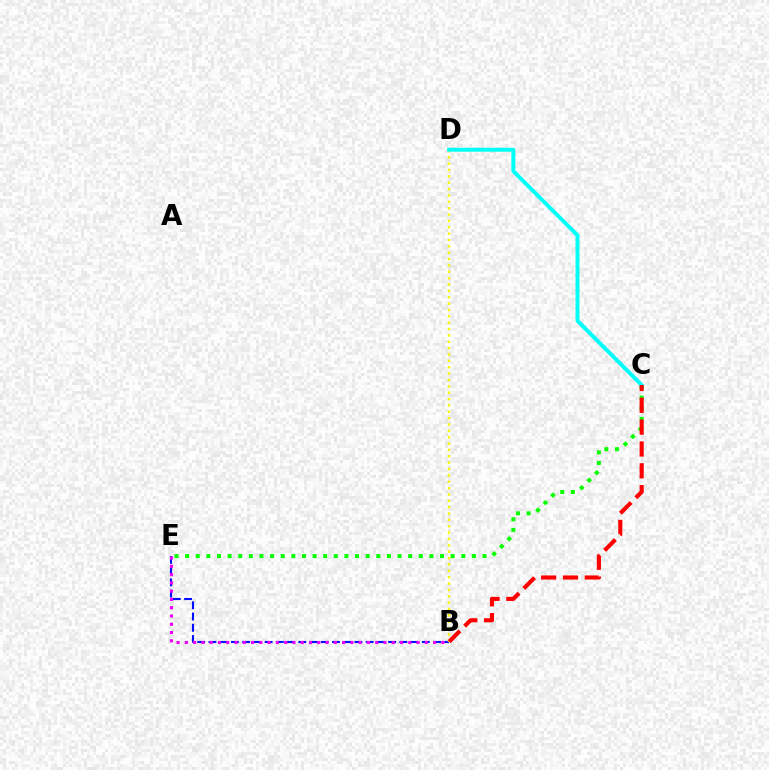{('B', 'E'): [{'color': '#0010ff', 'line_style': 'dashed', 'thickness': 1.53}, {'color': '#ee00ff', 'line_style': 'dotted', 'thickness': 2.25}], ('C', 'E'): [{'color': '#08ff00', 'line_style': 'dotted', 'thickness': 2.89}], ('B', 'D'): [{'color': '#fcf500', 'line_style': 'dotted', 'thickness': 1.73}], ('C', 'D'): [{'color': '#00fff6', 'line_style': 'solid', 'thickness': 2.84}], ('B', 'C'): [{'color': '#ff0000', 'line_style': 'dashed', 'thickness': 2.97}]}